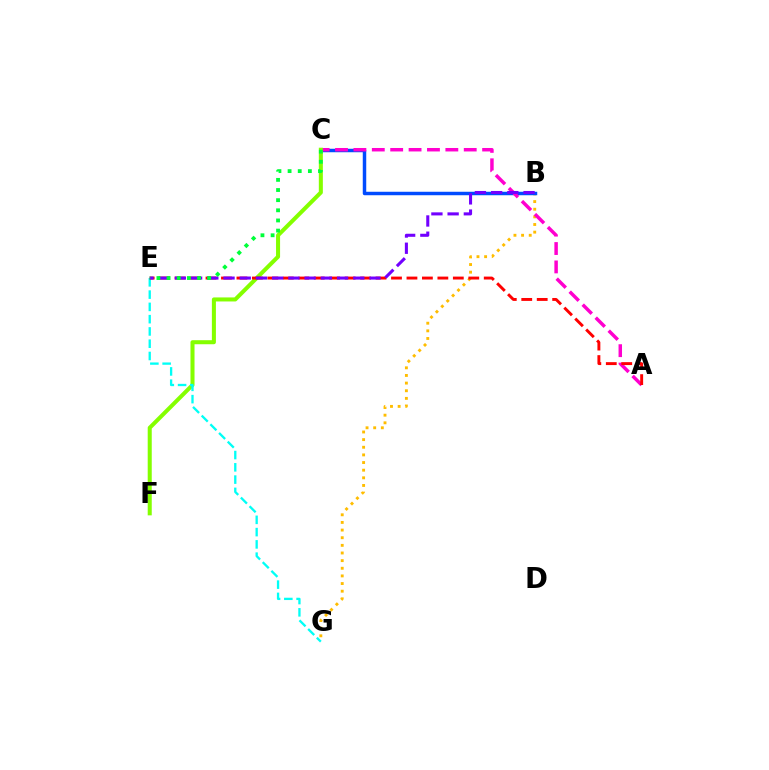{('B', 'G'): [{'color': '#ffbd00', 'line_style': 'dotted', 'thickness': 2.08}], ('B', 'C'): [{'color': '#004bff', 'line_style': 'solid', 'thickness': 2.5}], ('A', 'C'): [{'color': '#ff00cf', 'line_style': 'dashed', 'thickness': 2.5}], ('C', 'F'): [{'color': '#84ff00', 'line_style': 'solid', 'thickness': 2.91}], ('E', 'G'): [{'color': '#00fff6', 'line_style': 'dashed', 'thickness': 1.67}], ('A', 'E'): [{'color': '#ff0000', 'line_style': 'dashed', 'thickness': 2.1}], ('B', 'E'): [{'color': '#7200ff', 'line_style': 'dashed', 'thickness': 2.2}], ('C', 'E'): [{'color': '#00ff39', 'line_style': 'dotted', 'thickness': 2.76}]}